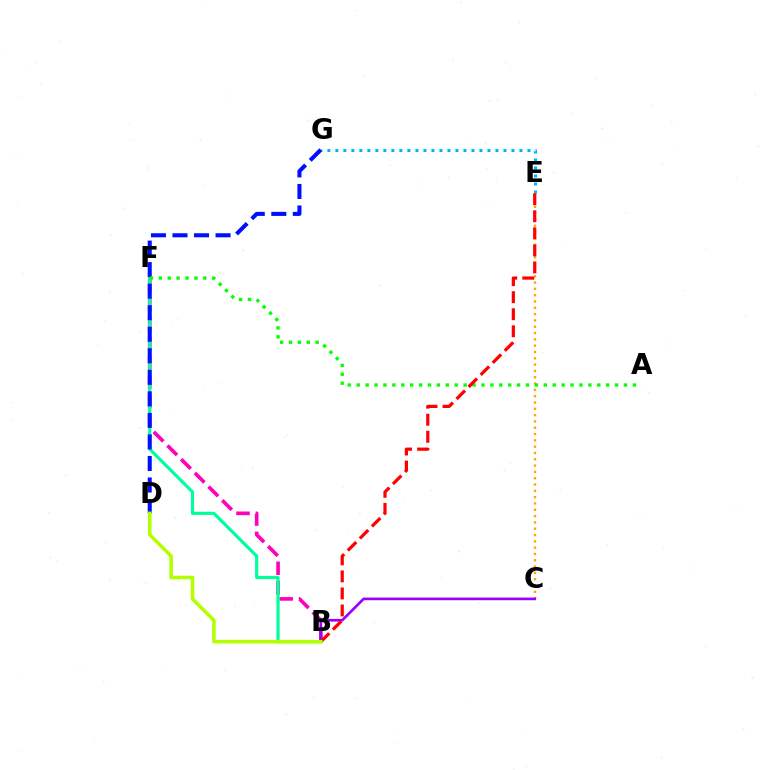{('E', 'G'): [{'color': '#00b5ff', 'line_style': 'dotted', 'thickness': 2.17}], ('B', 'F'): [{'color': '#ff00bd', 'line_style': 'dashed', 'thickness': 2.63}, {'color': '#00ff9d', 'line_style': 'solid', 'thickness': 2.29}], ('C', 'E'): [{'color': '#ffa500', 'line_style': 'dotted', 'thickness': 1.71}], ('B', 'C'): [{'color': '#9b00ff', 'line_style': 'solid', 'thickness': 1.92}], ('D', 'G'): [{'color': '#0010ff', 'line_style': 'dashed', 'thickness': 2.93}], ('A', 'F'): [{'color': '#08ff00', 'line_style': 'dotted', 'thickness': 2.42}], ('B', 'E'): [{'color': '#ff0000', 'line_style': 'dashed', 'thickness': 2.32}], ('B', 'D'): [{'color': '#b3ff00', 'line_style': 'solid', 'thickness': 2.56}]}